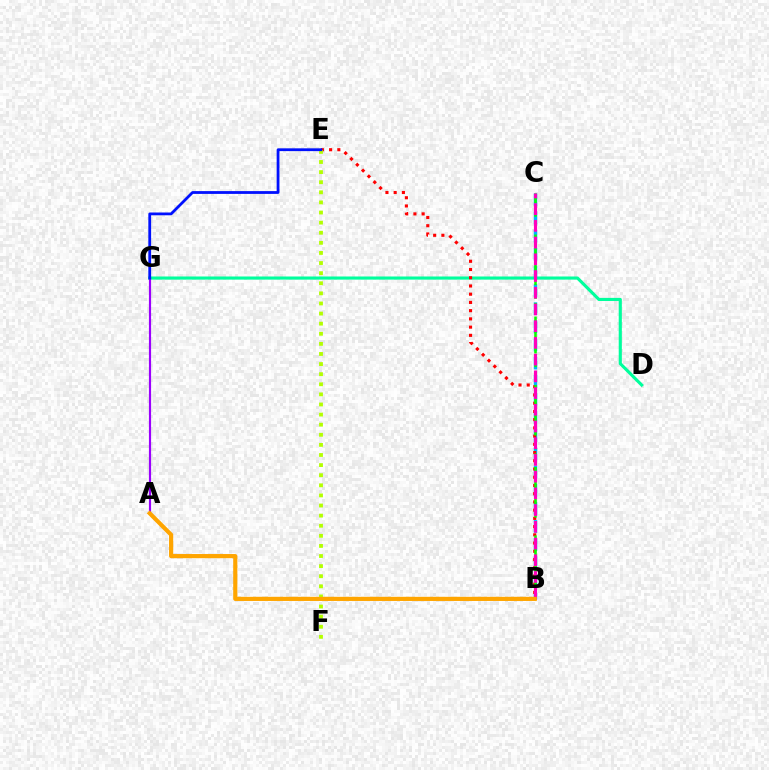{('D', 'G'): [{'color': '#00ff9d', 'line_style': 'solid', 'thickness': 2.25}], ('B', 'C'): [{'color': '#00b5ff', 'line_style': 'dashed', 'thickness': 2.46}, {'color': '#08ff00', 'line_style': 'dashed', 'thickness': 1.86}, {'color': '#ff00bd', 'line_style': 'dashed', 'thickness': 2.27}], ('B', 'E'): [{'color': '#ff0000', 'line_style': 'dotted', 'thickness': 2.24}], ('E', 'F'): [{'color': '#b3ff00', 'line_style': 'dotted', 'thickness': 2.74}], ('A', 'G'): [{'color': '#9b00ff', 'line_style': 'solid', 'thickness': 1.56}], ('E', 'G'): [{'color': '#0010ff', 'line_style': 'solid', 'thickness': 2.01}], ('A', 'B'): [{'color': '#ffa500', 'line_style': 'solid', 'thickness': 2.99}]}